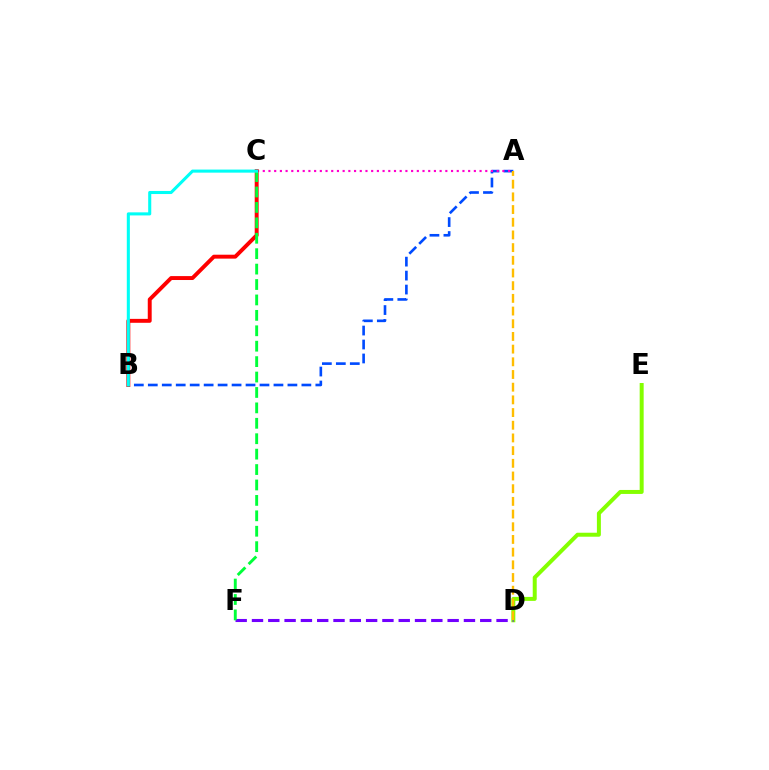{('A', 'B'): [{'color': '#004bff', 'line_style': 'dashed', 'thickness': 1.9}], ('A', 'C'): [{'color': '#ff00cf', 'line_style': 'dotted', 'thickness': 1.55}], ('D', 'E'): [{'color': '#84ff00', 'line_style': 'solid', 'thickness': 2.87}], ('D', 'F'): [{'color': '#7200ff', 'line_style': 'dashed', 'thickness': 2.21}], ('B', 'C'): [{'color': '#ff0000', 'line_style': 'solid', 'thickness': 2.82}, {'color': '#00fff6', 'line_style': 'solid', 'thickness': 2.21}], ('A', 'D'): [{'color': '#ffbd00', 'line_style': 'dashed', 'thickness': 1.72}], ('C', 'F'): [{'color': '#00ff39', 'line_style': 'dashed', 'thickness': 2.09}]}